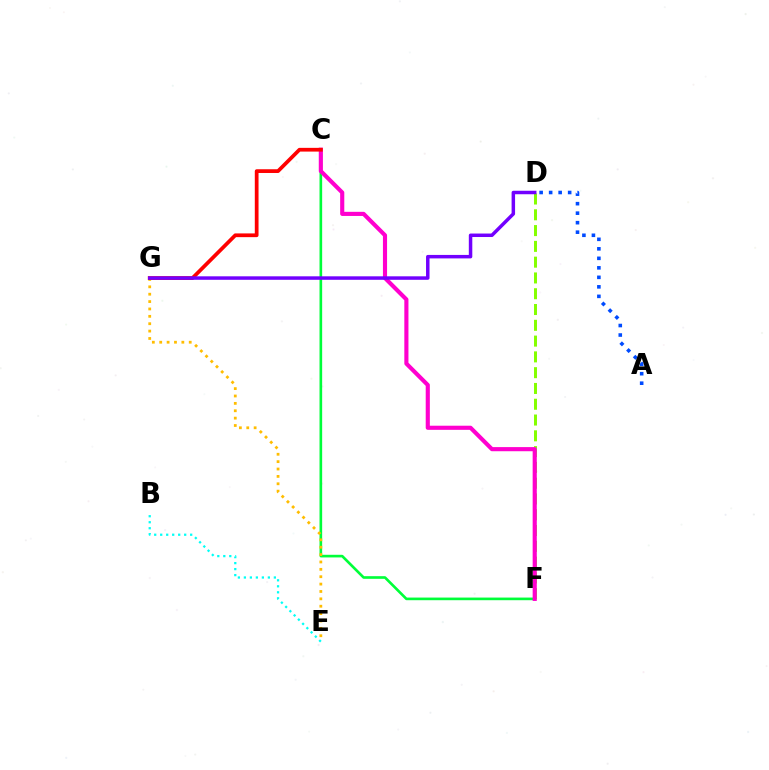{('D', 'F'): [{'color': '#84ff00', 'line_style': 'dashed', 'thickness': 2.14}], ('C', 'F'): [{'color': '#00ff39', 'line_style': 'solid', 'thickness': 1.91}, {'color': '#ff00cf', 'line_style': 'solid', 'thickness': 2.97}], ('E', 'G'): [{'color': '#ffbd00', 'line_style': 'dotted', 'thickness': 2.0}], ('A', 'D'): [{'color': '#004bff', 'line_style': 'dotted', 'thickness': 2.58}], ('C', 'G'): [{'color': '#ff0000', 'line_style': 'solid', 'thickness': 2.69}], ('B', 'E'): [{'color': '#00fff6', 'line_style': 'dotted', 'thickness': 1.63}], ('D', 'G'): [{'color': '#7200ff', 'line_style': 'solid', 'thickness': 2.51}]}